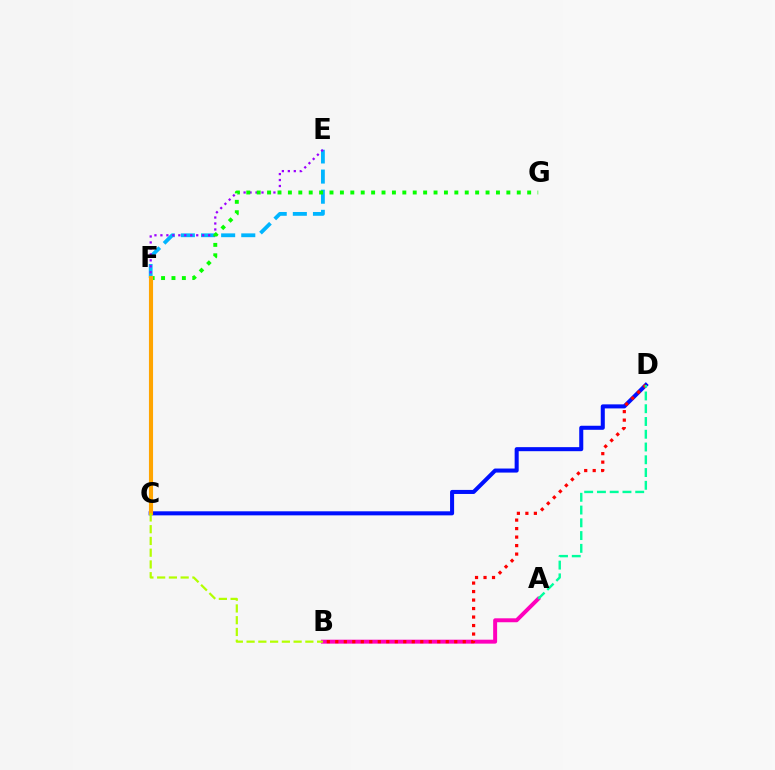{('E', 'F'): [{'color': '#00b5ff', 'line_style': 'dashed', 'thickness': 2.73}], ('C', 'D'): [{'color': '#0010ff', 'line_style': 'solid', 'thickness': 2.91}], ('A', 'B'): [{'color': '#ff00bd', 'line_style': 'solid', 'thickness': 2.84}], ('C', 'E'): [{'color': '#9b00ff', 'line_style': 'dotted', 'thickness': 1.62}], ('B', 'D'): [{'color': '#ff0000', 'line_style': 'dotted', 'thickness': 2.31}], ('F', 'G'): [{'color': '#08ff00', 'line_style': 'dotted', 'thickness': 2.83}], ('A', 'D'): [{'color': '#00ff9d', 'line_style': 'dashed', 'thickness': 1.73}], ('C', 'F'): [{'color': '#ffa500', 'line_style': 'solid', 'thickness': 2.97}], ('B', 'C'): [{'color': '#b3ff00', 'line_style': 'dashed', 'thickness': 1.6}]}